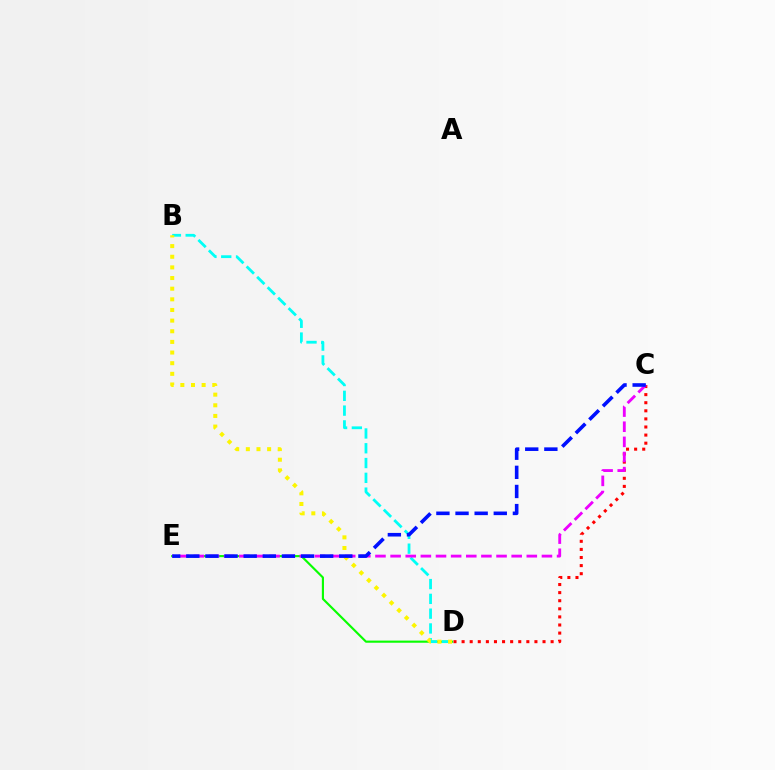{('C', 'D'): [{'color': '#ff0000', 'line_style': 'dotted', 'thickness': 2.2}], ('D', 'E'): [{'color': '#08ff00', 'line_style': 'solid', 'thickness': 1.54}], ('B', 'D'): [{'color': '#00fff6', 'line_style': 'dashed', 'thickness': 2.01}, {'color': '#fcf500', 'line_style': 'dotted', 'thickness': 2.89}], ('C', 'E'): [{'color': '#ee00ff', 'line_style': 'dashed', 'thickness': 2.06}, {'color': '#0010ff', 'line_style': 'dashed', 'thickness': 2.6}]}